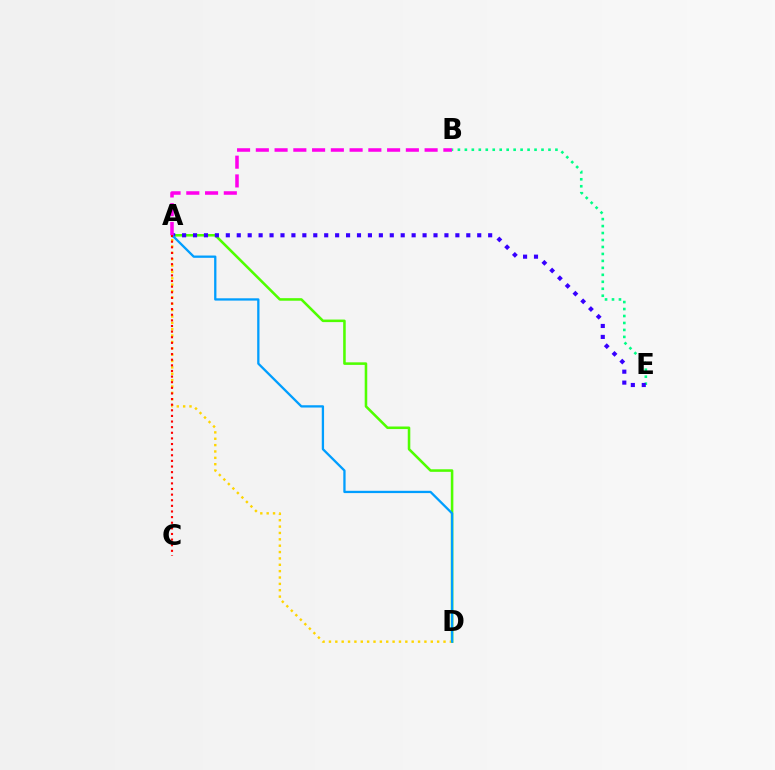{('A', 'D'): [{'color': '#4fff00', 'line_style': 'solid', 'thickness': 1.84}, {'color': '#ffd500', 'line_style': 'dotted', 'thickness': 1.73}, {'color': '#009eff', 'line_style': 'solid', 'thickness': 1.65}], ('B', 'E'): [{'color': '#00ff86', 'line_style': 'dotted', 'thickness': 1.89}], ('A', 'E'): [{'color': '#3700ff', 'line_style': 'dotted', 'thickness': 2.97}], ('A', 'C'): [{'color': '#ff0000', 'line_style': 'dotted', 'thickness': 1.53}], ('A', 'B'): [{'color': '#ff00ed', 'line_style': 'dashed', 'thickness': 2.55}]}